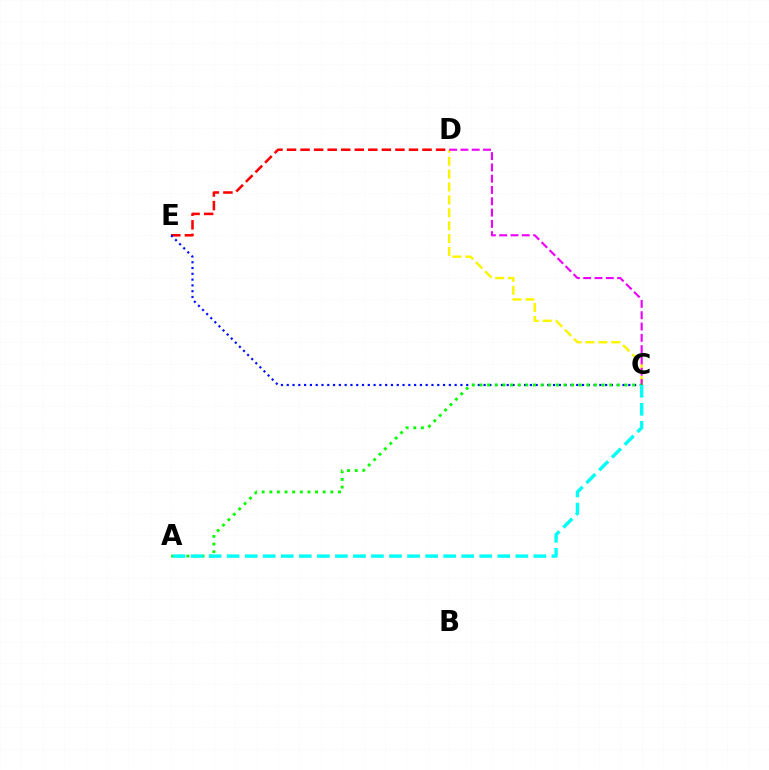{('C', 'D'): [{'color': '#fcf500', 'line_style': 'dashed', 'thickness': 1.75}, {'color': '#ee00ff', 'line_style': 'dashed', 'thickness': 1.54}], ('D', 'E'): [{'color': '#ff0000', 'line_style': 'dashed', 'thickness': 1.84}], ('C', 'E'): [{'color': '#0010ff', 'line_style': 'dotted', 'thickness': 1.57}], ('A', 'C'): [{'color': '#08ff00', 'line_style': 'dotted', 'thickness': 2.07}, {'color': '#00fff6', 'line_style': 'dashed', 'thickness': 2.45}]}